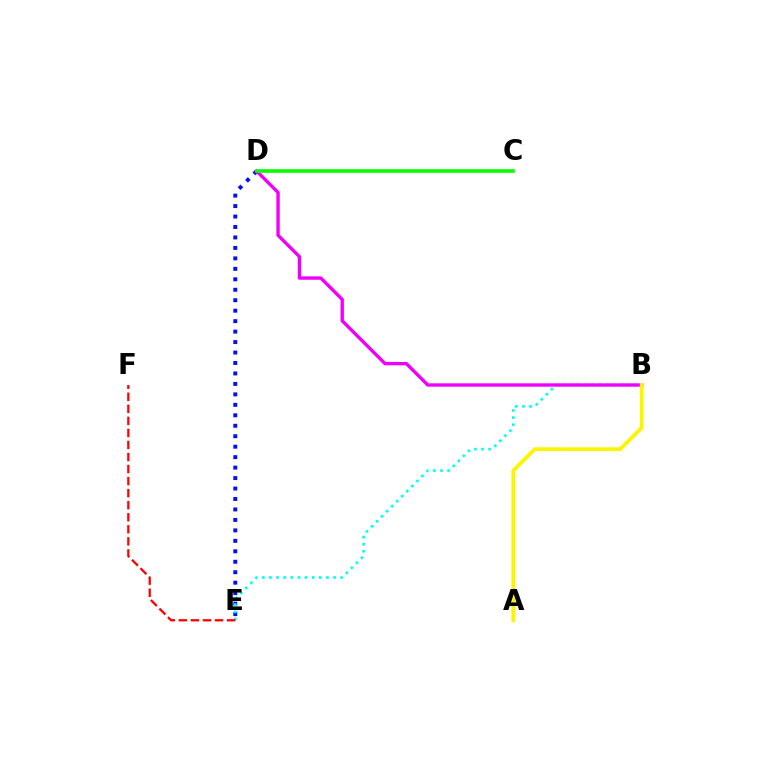{('D', 'E'): [{'color': '#0010ff', 'line_style': 'dotted', 'thickness': 2.84}], ('B', 'E'): [{'color': '#00fff6', 'line_style': 'dotted', 'thickness': 1.93}], ('B', 'D'): [{'color': '#ee00ff', 'line_style': 'solid', 'thickness': 2.43}], ('C', 'D'): [{'color': '#08ff00', 'line_style': 'solid', 'thickness': 2.61}], ('A', 'B'): [{'color': '#fcf500', 'line_style': 'solid', 'thickness': 2.73}], ('E', 'F'): [{'color': '#ff0000', 'line_style': 'dashed', 'thickness': 1.64}]}